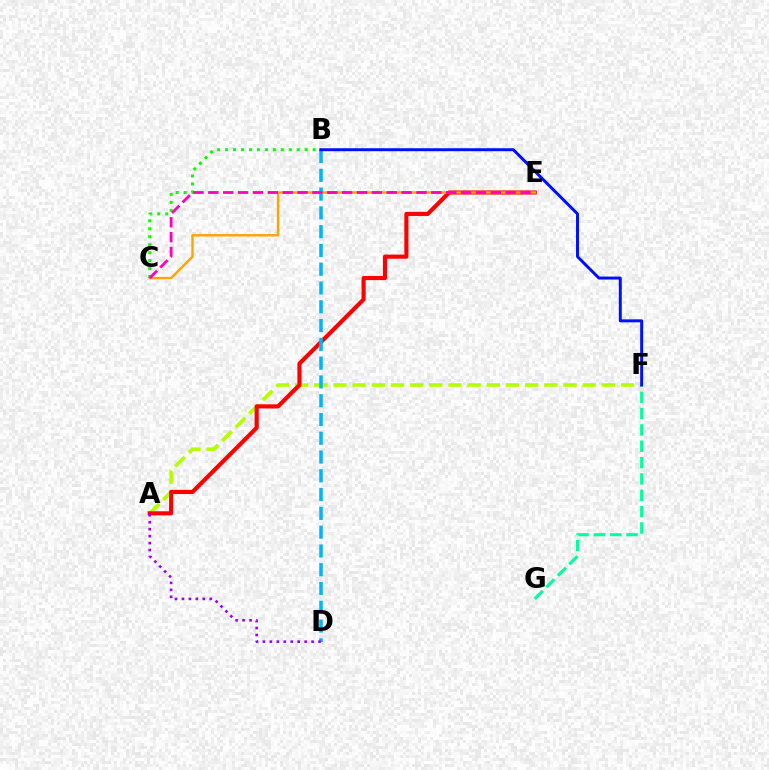{('A', 'F'): [{'color': '#b3ff00', 'line_style': 'dashed', 'thickness': 2.6}], ('A', 'E'): [{'color': '#ff0000', 'line_style': 'solid', 'thickness': 2.97}], ('B', 'D'): [{'color': '#00b5ff', 'line_style': 'dashed', 'thickness': 2.55}], ('A', 'D'): [{'color': '#9b00ff', 'line_style': 'dotted', 'thickness': 1.89}], ('F', 'G'): [{'color': '#00ff9d', 'line_style': 'dashed', 'thickness': 2.22}], ('B', 'C'): [{'color': '#08ff00', 'line_style': 'dotted', 'thickness': 2.16}], ('B', 'F'): [{'color': '#0010ff', 'line_style': 'solid', 'thickness': 2.14}], ('C', 'E'): [{'color': '#ffa500', 'line_style': 'solid', 'thickness': 1.76}, {'color': '#ff00bd', 'line_style': 'dashed', 'thickness': 2.02}]}